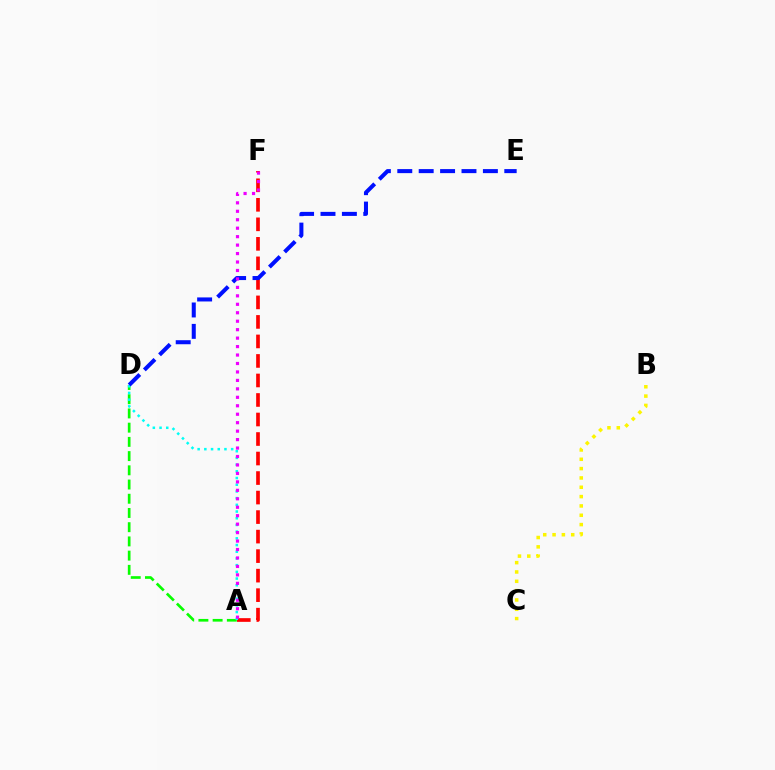{('B', 'C'): [{'color': '#fcf500', 'line_style': 'dotted', 'thickness': 2.54}], ('A', 'F'): [{'color': '#ff0000', 'line_style': 'dashed', 'thickness': 2.65}, {'color': '#ee00ff', 'line_style': 'dotted', 'thickness': 2.3}], ('A', 'D'): [{'color': '#08ff00', 'line_style': 'dashed', 'thickness': 1.93}, {'color': '#00fff6', 'line_style': 'dotted', 'thickness': 1.82}], ('D', 'E'): [{'color': '#0010ff', 'line_style': 'dashed', 'thickness': 2.91}]}